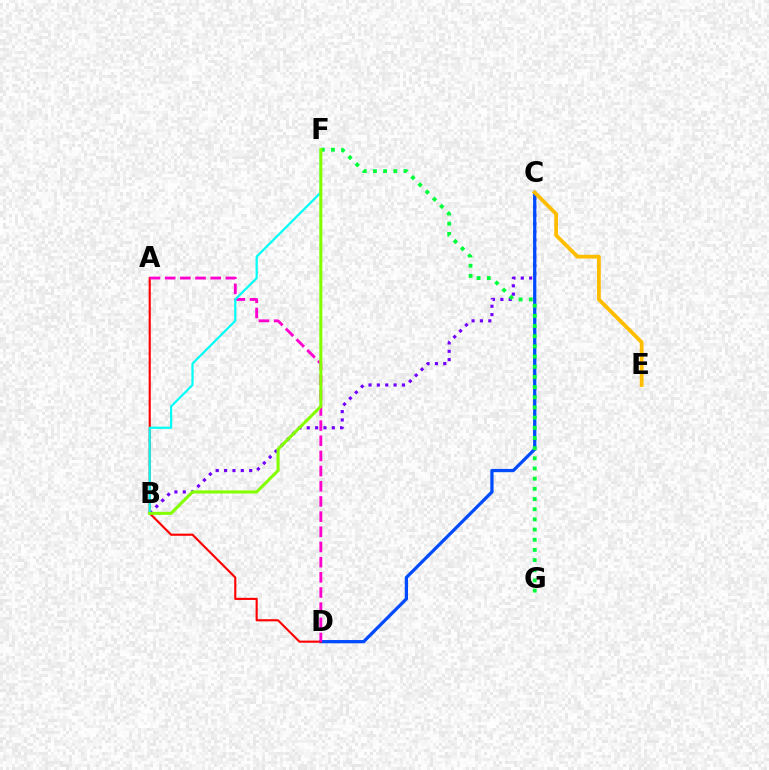{('B', 'C'): [{'color': '#7200ff', 'line_style': 'dotted', 'thickness': 2.27}], ('C', 'D'): [{'color': '#004bff', 'line_style': 'solid', 'thickness': 2.34}], ('A', 'D'): [{'color': '#ff0000', 'line_style': 'solid', 'thickness': 1.53}, {'color': '#ff00cf', 'line_style': 'dashed', 'thickness': 2.06}], ('C', 'E'): [{'color': '#ffbd00', 'line_style': 'solid', 'thickness': 2.74}], ('F', 'G'): [{'color': '#00ff39', 'line_style': 'dotted', 'thickness': 2.76}], ('B', 'F'): [{'color': '#00fff6', 'line_style': 'solid', 'thickness': 1.59}, {'color': '#84ff00', 'line_style': 'solid', 'thickness': 2.19}]}